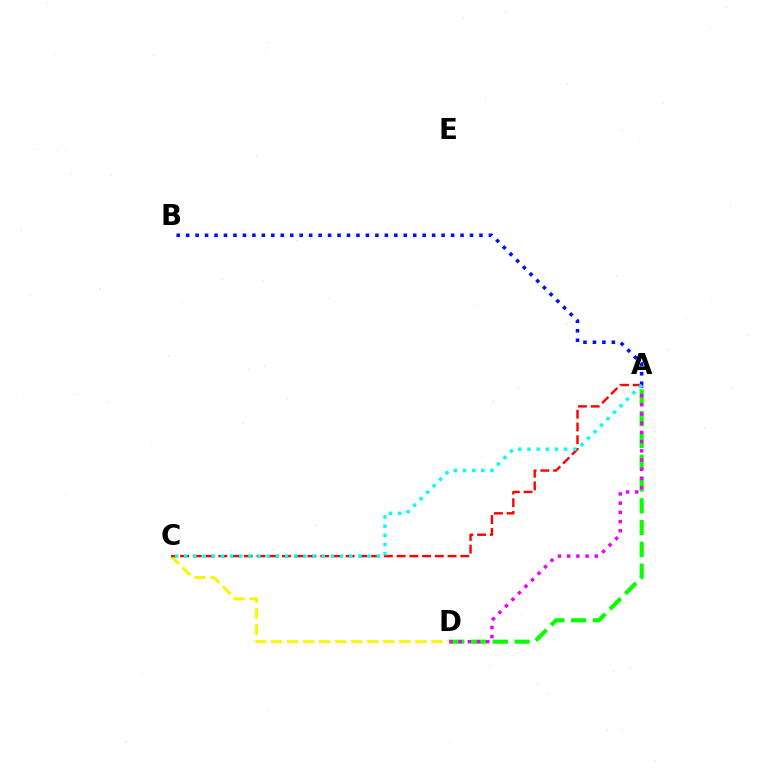{('A', 'D'): [{'color': '#08ff00', 'line_style': 'dashed', 'thickness': 2.96}, {'color': '#ee00ff', 'line_style': 'dotted', 'thickness': 2.5}], ('C', 'D'): [{'color': '#fcf500', 'line_style': 'dashed', 'thickness': 2.18}], ('A', 'C'): [{'color': '#ff0000', 'line_style': 'dashed', 'thickness': 1.73}, {'color': '#00fff6', 'line_style': 'dotted', 'thickness': 2.49}], ('A', 'B'): [{'color': '#0010ff', 'line_style': 'dotted', 'thickness': 2.57}]}